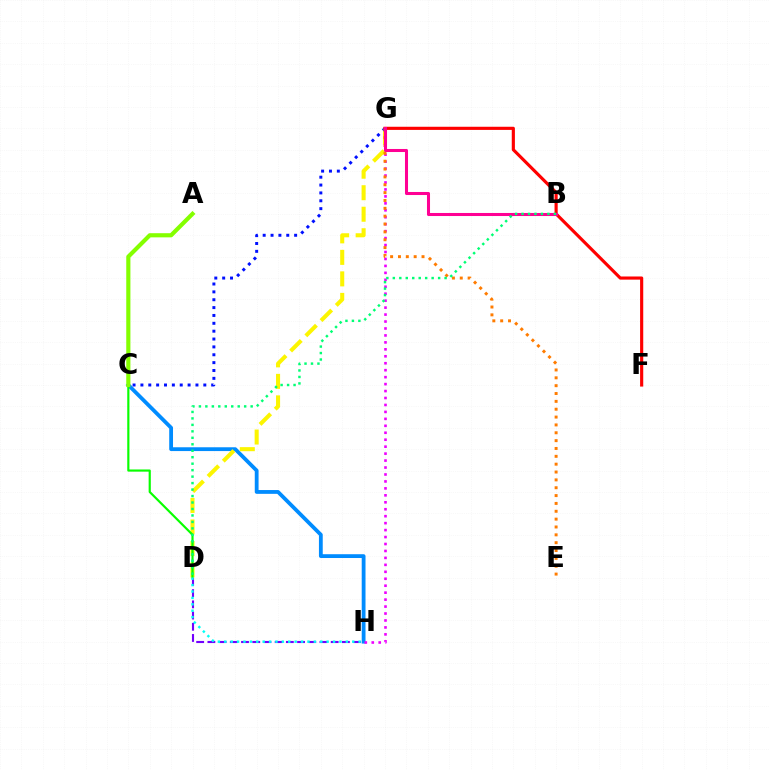{('C', 'H'): [{'color': '#008cff', 'line_style': 'solid', 'thickness': 2.74}], ('D', 'G'): [{'color': '#fcf500', 'line_style': 'dashed', 'thickness': 2.92}], ('G', 'H'): [{'color': '#ee00ff', 'line_style': 'dotted', 'thickness': 1.89}], ('C', 'G'): [{'color': '#0010ff', 'line_style': 'dotted', 'thickness': 2.14}], ('F', 'G'): [{'color': '#ff0000', 'line_style': 'solid', 'thickness': 2.26}], ('C', 'D'): [{'color': '#08ff00', 'line_style': 'solid', 'thickness': 1.56}], ('E', 'G'): [{'color': '#ff7c00', 'line_style': 'dotted', 'thickness': 2.13}], ('B', 'G'): [{'color': '#ff0094', 'line_style': 'solid', 'thickness': 2.19}], ('D', 'H'): [{'color': '#7200ff', 'line_style': 'dashed', 'thickness': 1.52}, {'color': '#00fff6', 'line_style': 'dotted', 'thickness': 1.74}], ('B', 'D'): [{'color': '#00ff74', 'line_style': 'dotted', 'thickness': 1.76}], ('A', 'C'): [{'color': '#84ff00', 'line_style': 'solid', 'thickness': 2.99}]}